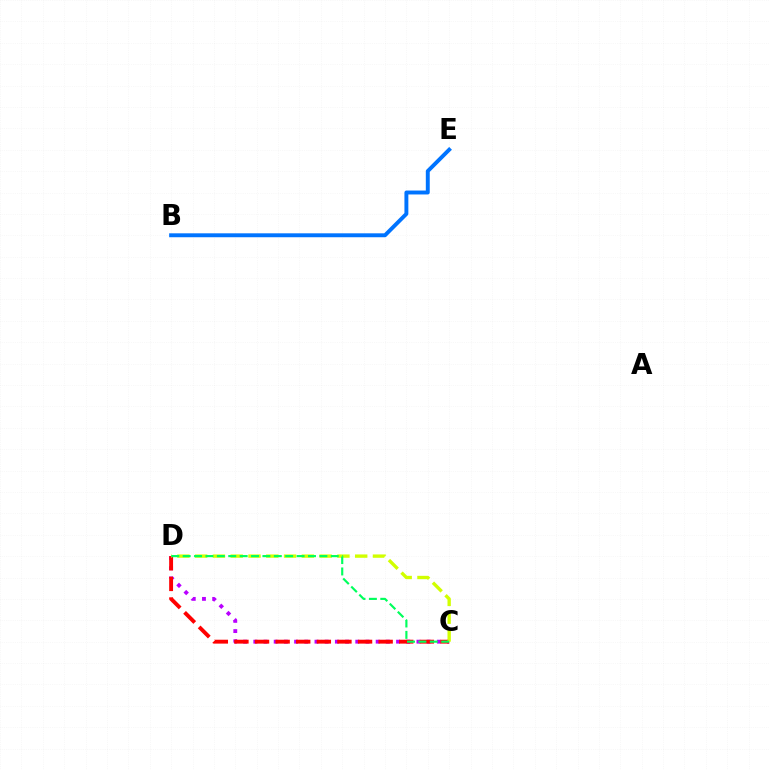{('C', 'D'): [{'color': '#b900ff', 'line_style': 'dotted', 'thickness': 2.77}, {'color': '#ff0000', 'line_style': 'dashed', 'thickness': 2.8}, {'color': '#d1ff00', 'line_style': 'dashed', 'thickness': 2.42}, {'color': '#00ff5c', 'line_style': 'dashed', 'thickness': 1.55}], ('B', 'E'): [{'color': '#0074ff', 'line_style': 'solid', 'thickness': 2.82}]}